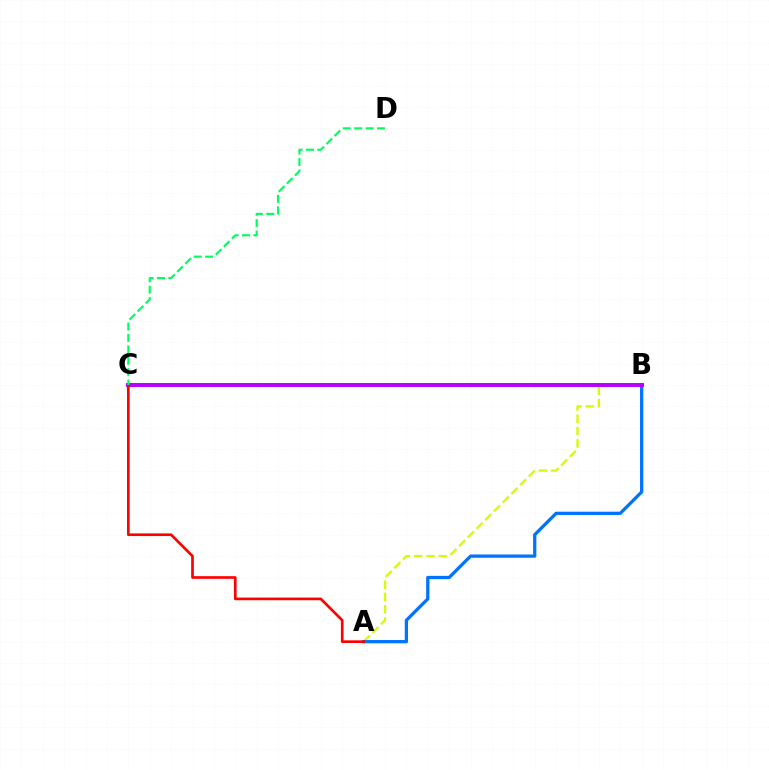{('A', 'B'): [{'color': '#d1ff00', 'line_style': 'dashed', 'thickness': 1.67}, {'color': '#0074ff', 'line_style': 'solid', 'thickness': 2.35}], ('B', 'C'): [{'color': '#b900ff', 'line_style': 'solid', 'thickness': 2.86}], ('A', 'C'): [{'color': '#ff0000', 'line_style': 'solid', 'thickness': 1.92}], ('C', 'D'): [{'color': '#00ff5c', 'line_style': 'dashed', 'thickness': 1.55}]}